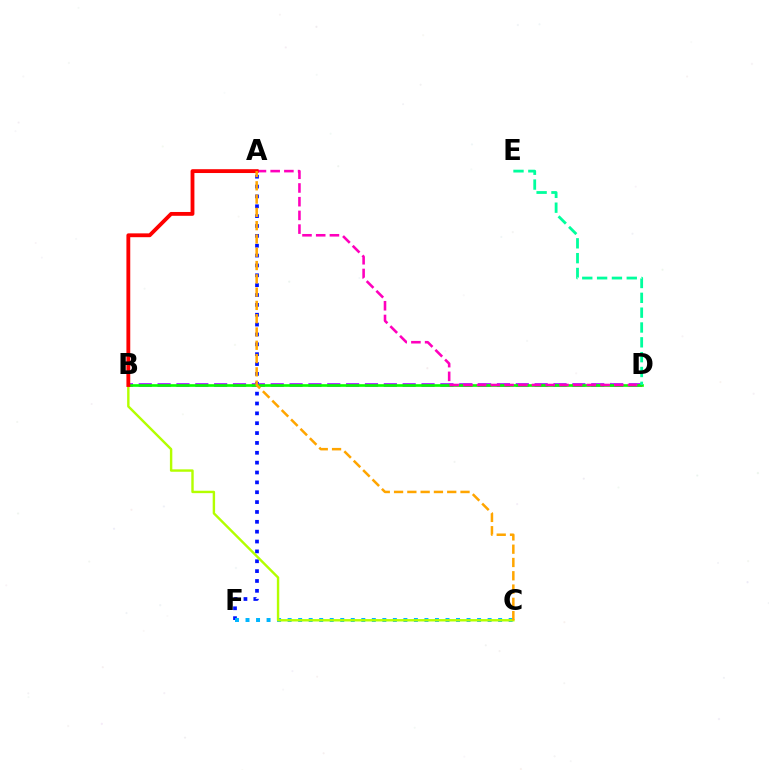{('A', 'F'): [{'color': '#0010ff', 'line_style': 'dotted', 'thickness': 2.68}], ('B', 'D'): [{'color': '#9b00ff', 'line_style': 'dashed', 'thickness': 2.56}, {'color': '#08ff00', 'line_style': 'solid', 'thickness': 1.9}], ('C', 'F'): [{'color': '#00b5ff', 'line_style': 'dotted', 'thickness': 2.86}], ('A', 'D'): [{'color': '#ff00bd', 'line_style': 'dashed', 'thickness': 1.86}], ('D', 'E'): [{'color': '#00ff9d', 'line_style': 'dashed', 'thickness': 2.02}], ('B', 'C'): [{'color': '#b3ff00', 'line_style': 'solid', 'thickness': 1.74}], ('A', 'B'): [{'color': '#ff0000', 'line_style': 'solid', 'thickness': 2.76}], ('A', 'C'): [{'color': '#ffa500', 'line_style': 'dashed', 'thickness': 1.81}]}